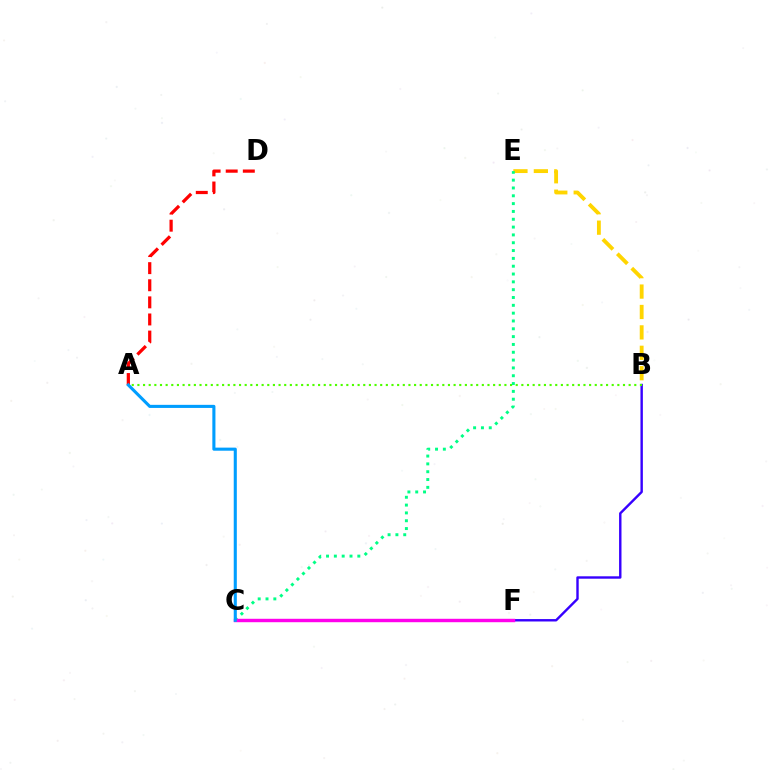{('B', 'F'): [{'color': '#3700ff', 'line_style': 'solid', 'thickness': 1.74}], ('A', 'B'): [{'color': '#4fff00', 'line_style': 'dotted', 'thickness': 1.53}], ('B', 'E'): [{'color': '#ffd500', 'line_style': 'dashed', 'thickness': 2.77}], ('A', 'D'): [{'color': '#ff0000', 'line_style': 'dashed', 'thickness': 2.32}], ('C', 'E'): [{'color': '#00ff86', 'line_style': 'dotted', 'thickness': 2.13}], ('C', 'F'): [{'color': '#ff00ed', 'line_style': 'solid', 'thickness': 2.46}], ('A', 'C'): [{'color': '#009eff', 'line_style': 'solid', 'thickness': 2.22}]}